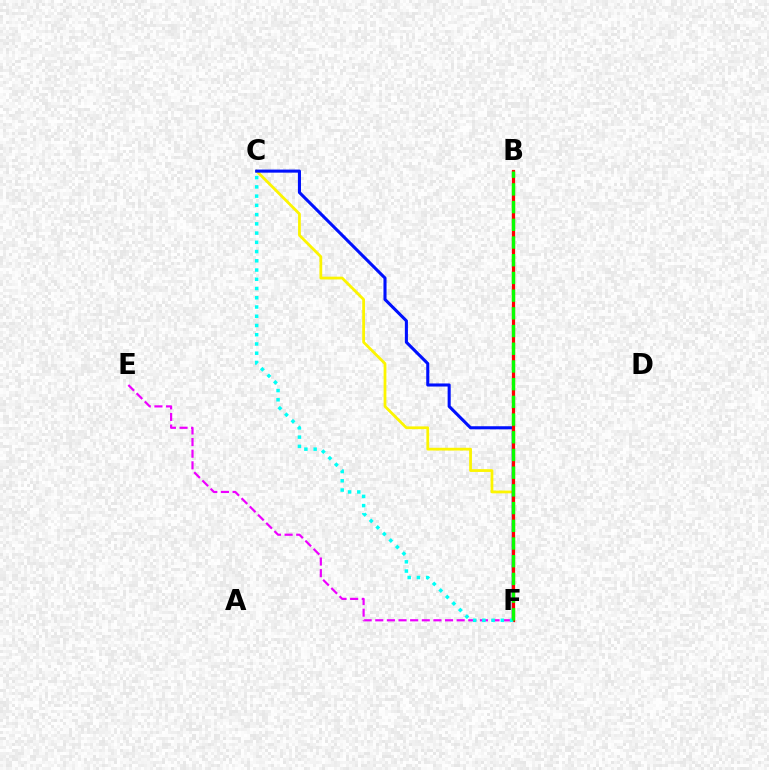{('C', 'F'): [{'color': '#fcf500', 'line_style': 'solid', 'thickness': 2.0}, {'color': '#0010ff', 'line_style': 'solid', 'thickness': 2.21}, {'color': '#00fff6', 'line_style': 'dotted', 'thickness': 2.51}], ('E', 'F'): [{'color': '#ee00ff', 'line_style': 'dashed', 'thickness': 1.58}], ('B', 'F'): [{'color': '#ff0000', 'line_style': 'solid', 'thickness': 2.31}, {'color': '#08ff00', 'line_style': 'dashed', 'thickness': 2.41}]}